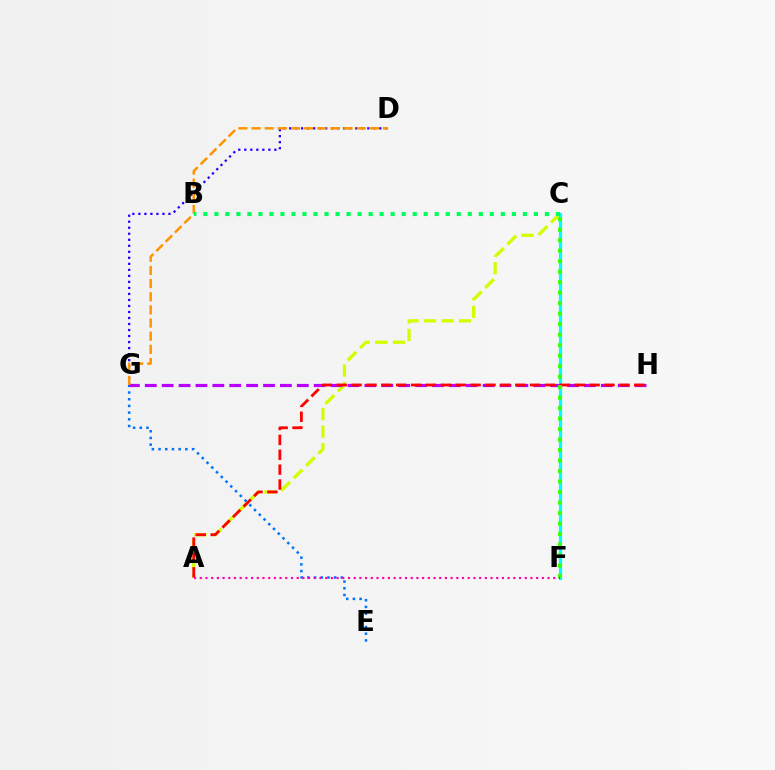{('A', 'C'): [{'color': '#d1ff00', 'line_style': 'dashed', 'thickness': 2.38}], ('D', 'G'): [{'color': '#2500ff', 'line_style': 'dotted', 'thickness': 1.63}, {'color': '#ff9400', 'line_style': 'dashed', 'thickness': 1.79}], ('C', 'F'): [{'color': '#00fff6', 'line_style': 'solid', 'thickness': 2.33}, {'color': '#3dff00', 'line_style': 'dotted', 'thickness': 2.85}], ('E', 'G'): [{'color': '#0074ff', 'line_style': 'dotted', 'thickness': 1.82}], ('G', 'H'): [{'color': '#b900ff', 'line_style': 'dashed', 'thickness': 2.29}], ('A', 'H'): [{'color': '#ff0000', 'line_style': 'dashed', 'thickness': 2.02}], ('A', 'F'): [{'color': '#ff00ac', 'line_style': 'dotted', 'thickness': 1.55}], ('B', 'C'): [{'color': '#00ff5c', 'line_style': 'dotted', 'thickness': 2.99}]}